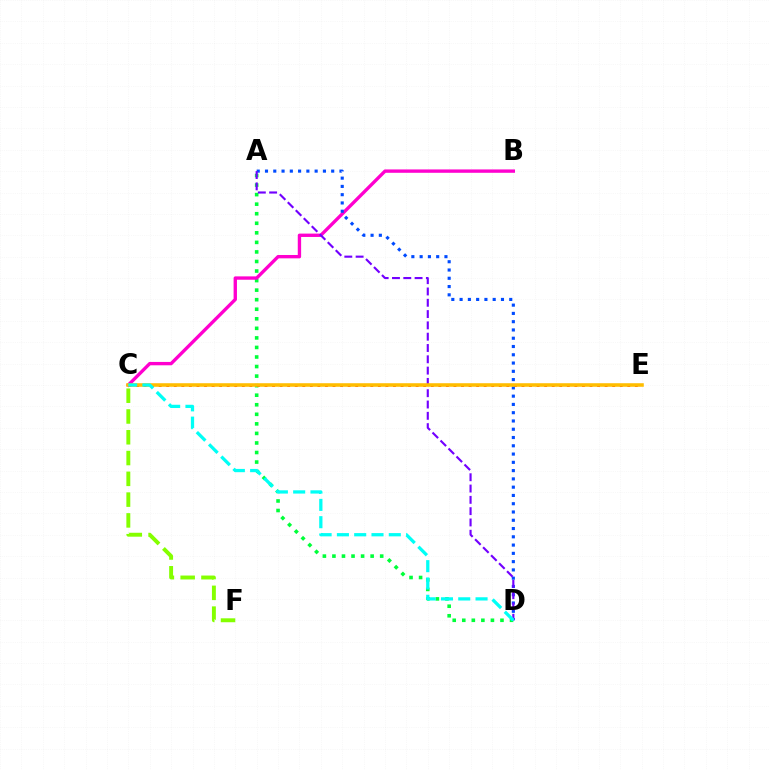{('A', 'D'): [{'color': '#00ff39', 'line_style': 'dotted', 'thickness': 2.6}, {'color': '#004bff', 'line_style': 'dotted', 'thickness': 2.25}, {'color': '#7200ff', 'line_style': 'dashed', 'thickness': 1.54}], ('B', 'C'): [{'color': '#ff00cf', 'line_style': 'solid', 'thickness': 2.42}], ('C', 'F'): [{'color': '#84ff00', 'line_style': 'dashed', 'thickness': 2.82}], ('C', 'E'): [{'color': '#ff0000', 'line_style': 'dotted', 'thickness': 2.05}, {'color': '#ffbd00', 'line_style': 'solid', 'thickness': 2.57}], ('C', 'D'): [{'color': '#00fff6', 'line_style': 'dashed', 'thickness': 2.35}]}